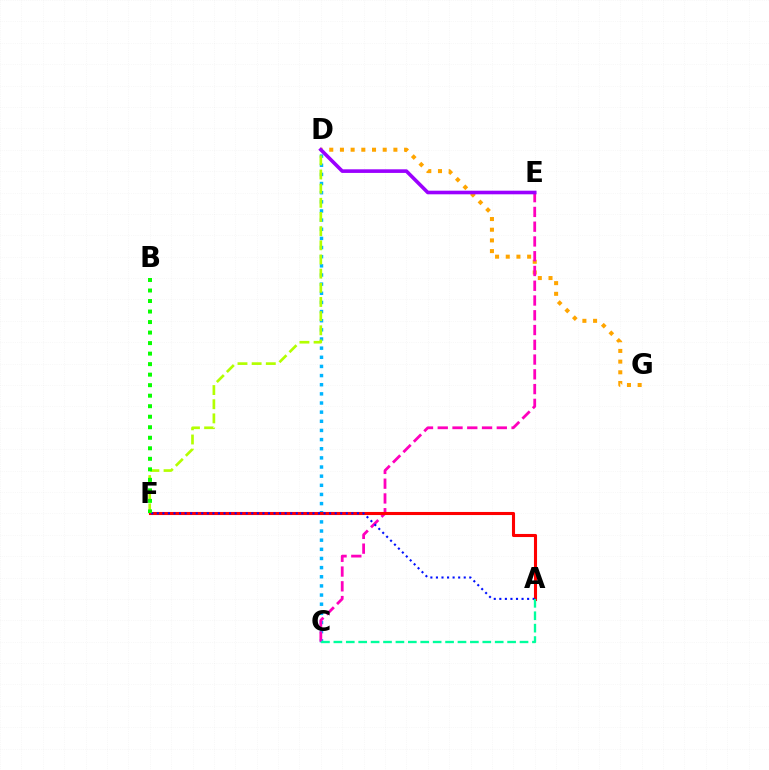{('D', 'G'): [{'color': '#ffa500', 'line_style': 'dotted', 'thickness': 2.9}], ('C', 'D'): [{'color': '#00b5ff', 'line_style': 'dotted', 'thickness': 2.48}], ('C', 'E'): [{'color': '#ff00bd', 'line_style': 'dashed', 'thickness': 2.01}], ('D', 'F'): [{'color': '#b3ff00', 'line_style': 'dashed', 'thickness': 1.92}], ('A', 'F'): [{'color': '#ff0000', 'line_style': 'solid', 'thickness': 2.22}, {'color': '#0010ff', 'line_style': 'dotted', 'thickness': 1.51}], ('A', 'C'): [{'color': '#00ff9d', 'line_style': 'dashed', 'thickness': 1.69}], ('D', 'E'): [{'color': '#9b00ff', 'line_style': 'solid', 'thickness': 2.6}], ('B', 'F'): [{'color': '#08ff00', 'line_style': 'dotted', 'thickness': 2.86}]}